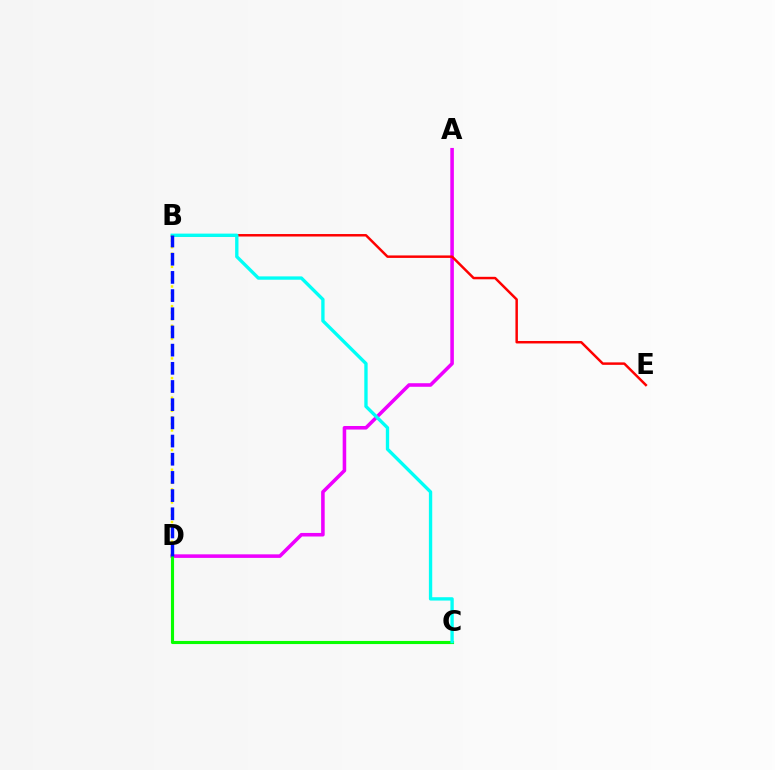{('A', 'D'): [{'color': '#ee00ff', 'line_style': 'solid', 'thickness': 2.56}], ('C', 'D'): [{'color': '#08ff00', 'line_style': 'solid', 'thickness': 2.24}], ('B', 'E'): [{'color': '#ff0000', 'line_style': 'solid', 'thickness': 1.78}], ('B', 'C'): [{'color': '#00fff6', 'line_style': 'solid', 'thickness': 2.41}], ('B', 'D'): [{'color': '#fcf500', 'line_style': 'dotted', 'thickness': 1.78}, {'color': '#0010ff', 'line_style': 'dashed', 'thickness': 2.47}]}